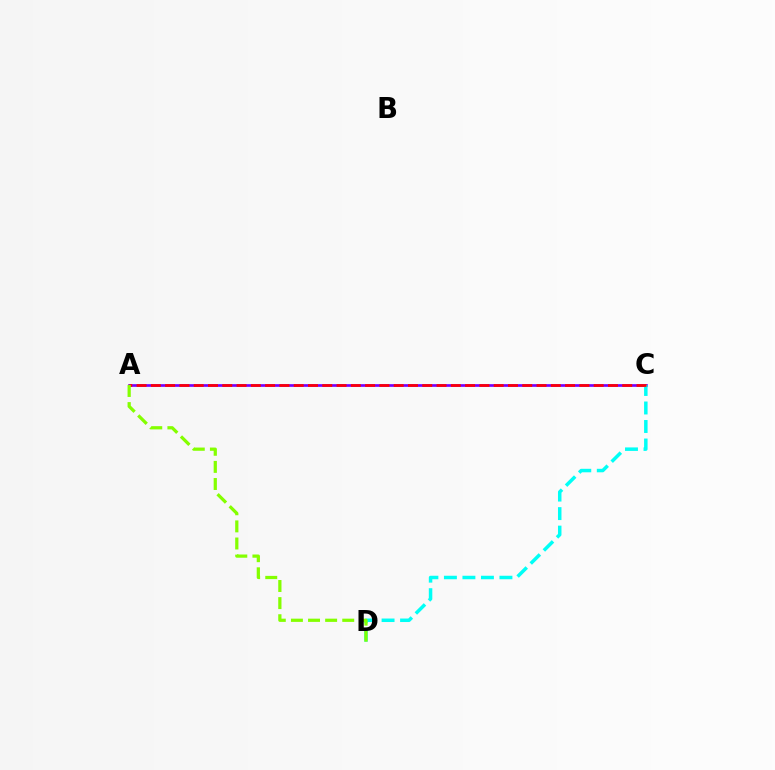{('A', 'C'): [{'color': '#7200ff', 'line_style': 'solid', 'thickness': 1.93}, {'color': '#ff0000', 'line_style': 'dashed', 'thickness': 1.94}], ('C', 'D'): [{'color': '#00fff6', 'line_style': 'dashed', 'thickness': 2.51}], ('A', 'D'): [{'color': '#84ff00', 'line_style': 'dashed', 'thickness': 2.32}]}